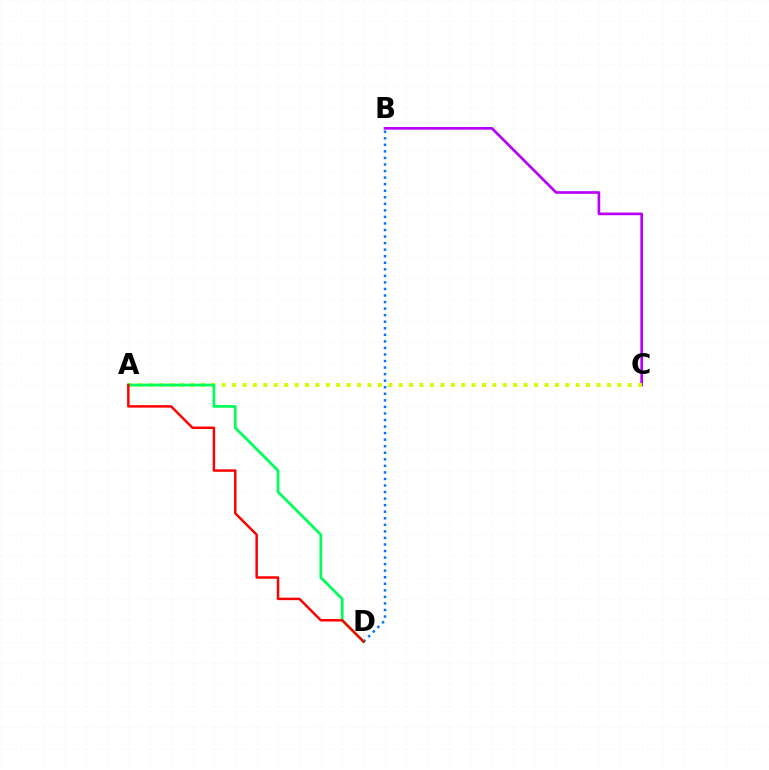{('B', 'C'): [{'color': '#b900ff', 'line_style': 'solid', 'thickness': 1.92}], ('A', 'C'): [{'color': '#d1ff00', 'line_style': 'dotted', 'thickness': 2.83}], ('B', 'D'): [{'color': '#0074ff', 'line_style': 'dotted', 'thickness': 1.78}], ('A', 'D'): [{'color': '#00ff5c', 'line_style': 'solid', 'thickness': 1.98}, {'color': '#ff0000', 'line_style': 'solid', 'thickness': 1.78}]}